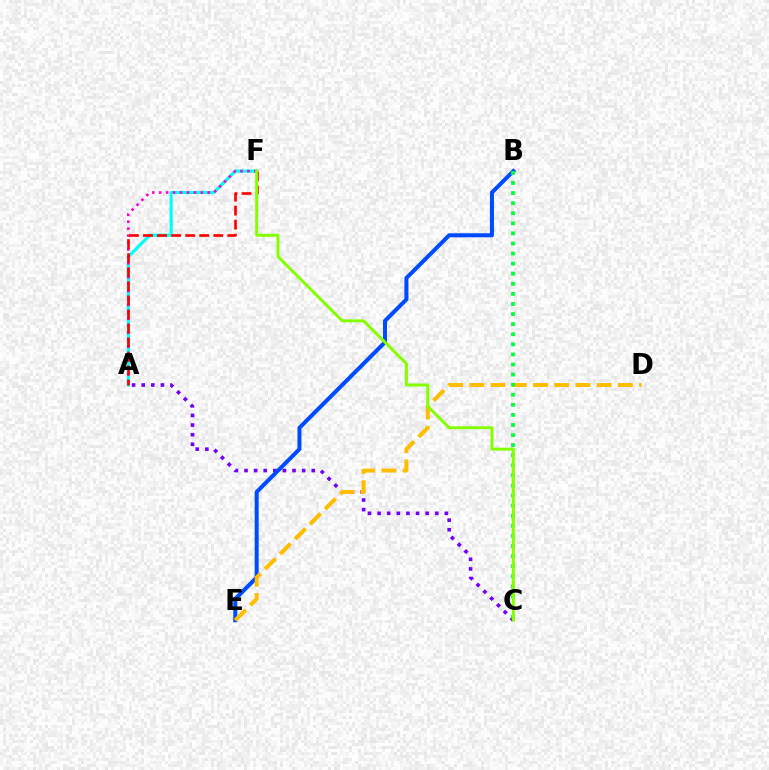{('A', 'F'): [{'color': '#00fff6', 'line_style': 'solid', 'thickness': 2.3}, {'color': '#ff00cf', 'line_style': 'dotted', 'thickness': 1.88}, {'color': '#ff0000', 'line_style': 'dashed', 'thickness': 1.91}], ('A', 'C'): [{'color': '#7200ff', 'line_style': 'dotted', 'thickness': 2.61}], ('B', 'E'): [{'color': '#004bff', 'line_style': 'solid', 'thickness': 2.9}], ('D', 'E'): [{'color': '#ffbd00', 'line_style': 'dashed', 'thickness': 2.88}], ('B', 'C'): [{'color': '#00ff39', 'line_style': 'dotted', 'thickness': 2.74}], ('C', 'F'): [{'color': '#84ff00', 'line_style': 'solid', 'thickness': 2.14}]}